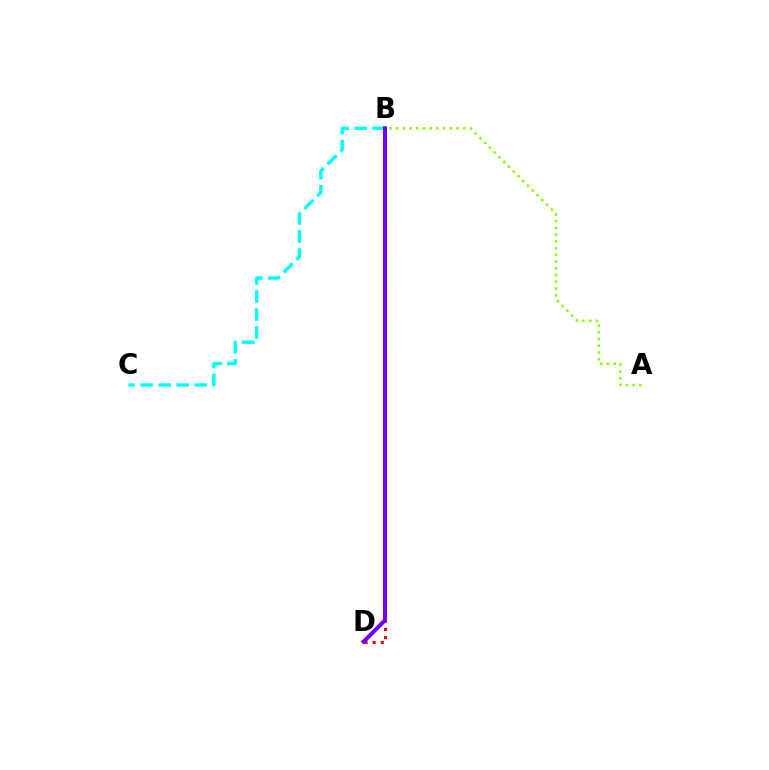{('B', 'D'): [{'color': '#ff0000', 'line_style': 'dotted', 'thickness': 2.21}, {'color': '#7200ff', 'line_style': 'solid', 'thickness': 2.9}], ('B', 'C'): [{'color': '#00fff6', 'line_style': 'dashed', 'thickness': 2.45}], ('A', 'B'): [{'color': '#84ff00', 'line_style': 'dotted', 'thickness': 1.83}]}